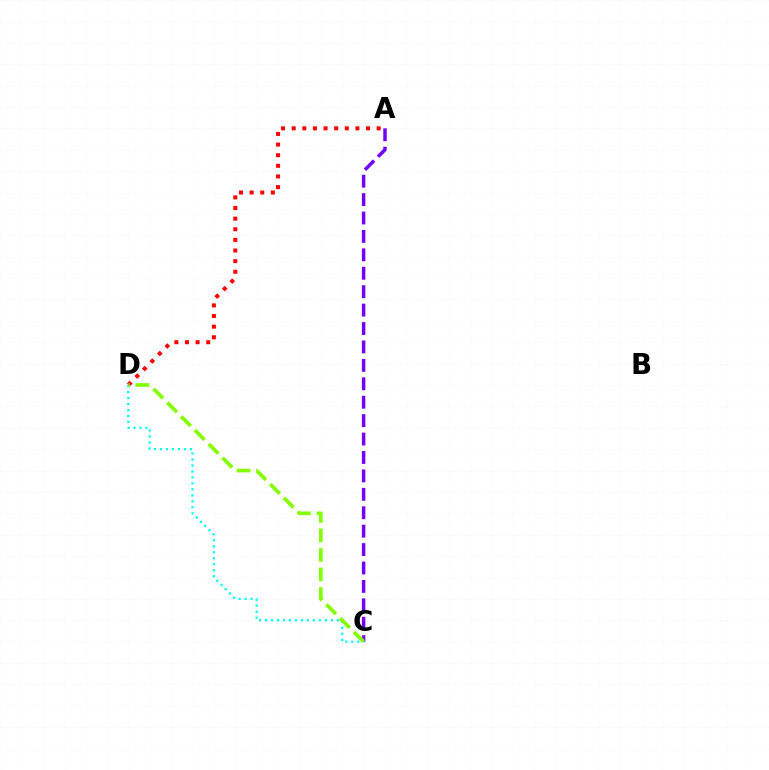{('A', 'C'): [{'color': '#7200ff', 'line_style': 'dashed', 'thickness': 2.5}], ('A', 'D'): [{'color': '#ff0000', 'line_style': 'dotted', 'thickness': 2.89}], ('C', 'D'): [{'color': '#00fff6', 'line_style': 'dotted', 'thickness': 1.62}, {'color': '#84ff00', 'line_style': 'dashed', 'thickness': 2.65}]}